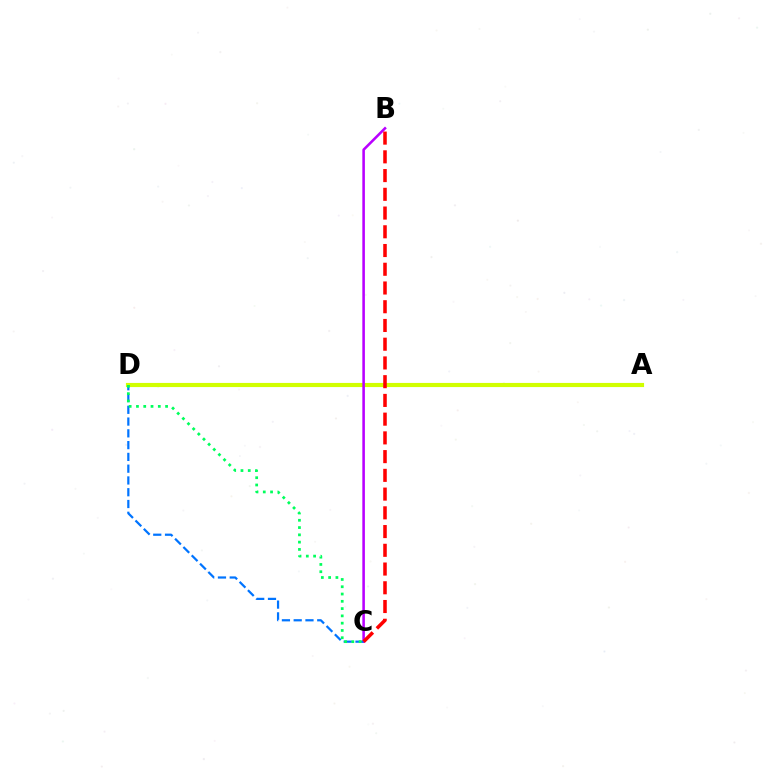{('A', 'D'): [{'color': '#d1ff00', 'line_style': 'solid', 'thickness': 2.98}], ('B', 'C'): [{'color': '#b900ff', 'line_style': 'solid', 'thickness': 1.85}, {'color': '#ff0000', 'line_style': 'dashed', 'thickness': 2.55}], ('C', 'D'): [{'color': '#0074ff', 'line_style': 'dashed', 'thickness': 1.6}, {'color': '#00ff5c', 'line_style': 'dotted', 'thickness': 1.98}]}